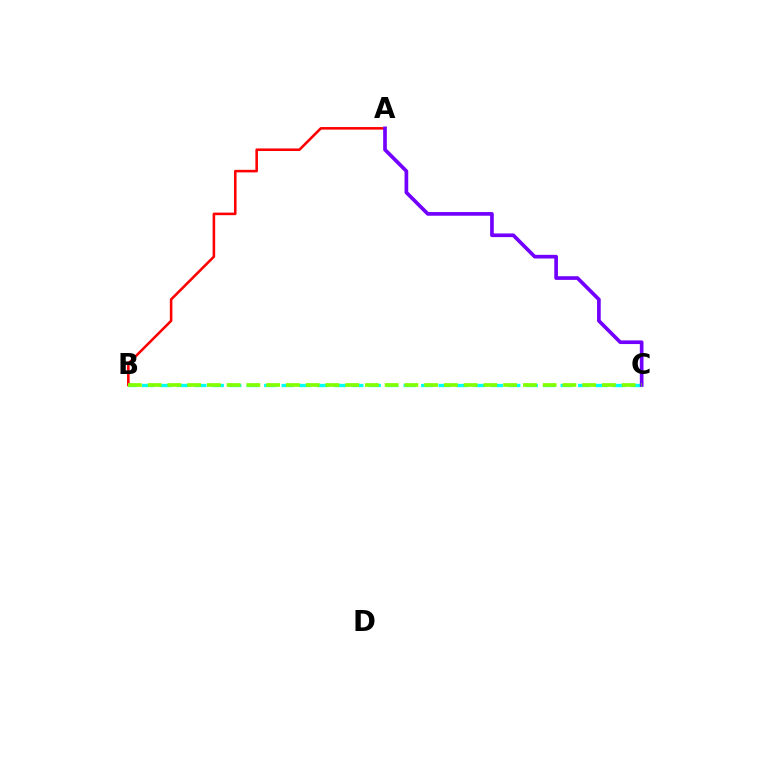{('B', 'C'): [{'color': '#00fff6', 'line_style': 'dashed', 'thickness': 2.37}, {'color': '#84ff00', 'line_style': 'dashed', 'thickness': 2.68}], ('A', 'B'): [{'color': '#ff0000', 'line_style': 'solid', 'thickness': 1.85}], ('A', 'C'): [{'color': '#7200ff', 'line_style': 'solid', 'thickness': 2.64}]}